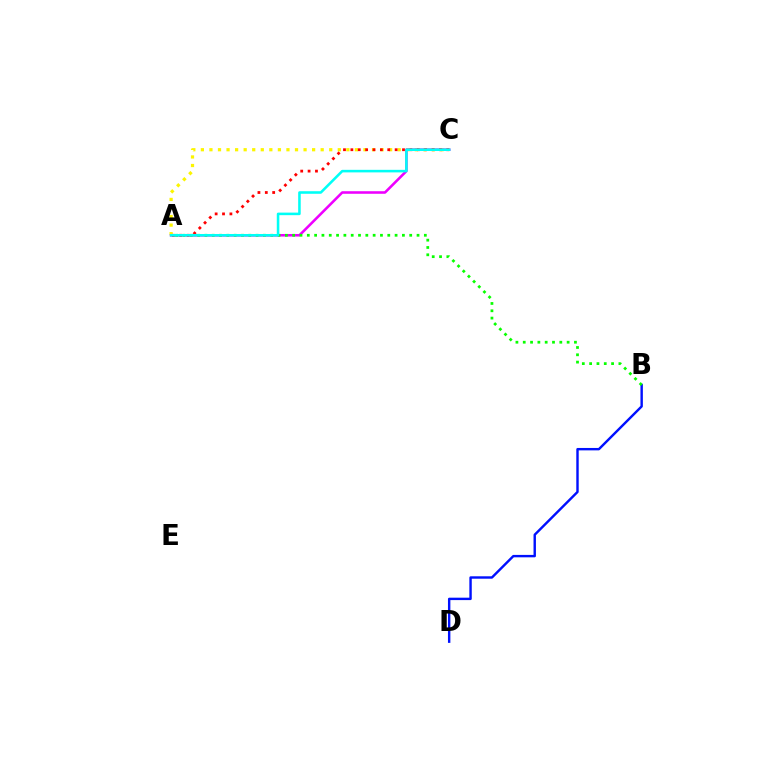{('B', 'D'): [{'color': '#0010ff', 'line_style': 'solid', 'thickness': 1.74}], ('A', 'C'): [{'color': '#fcf500', 'line_style': 'dotted', 'thickness': 2.32}, {'color': '#ee00ff', 'line_style': 'solid', 'thickness': 1.85}, {'color': '#ff0000', 'line_style': 'dotted', 'thickness': 2.0}, {'color': '#00fff6', 'line_style': 'solid', 'thickness': 1.84}], ('A', 'B'): [{'color': '#08ff00', 'line_style': 'dotted', 'thickness': 1.99}]}